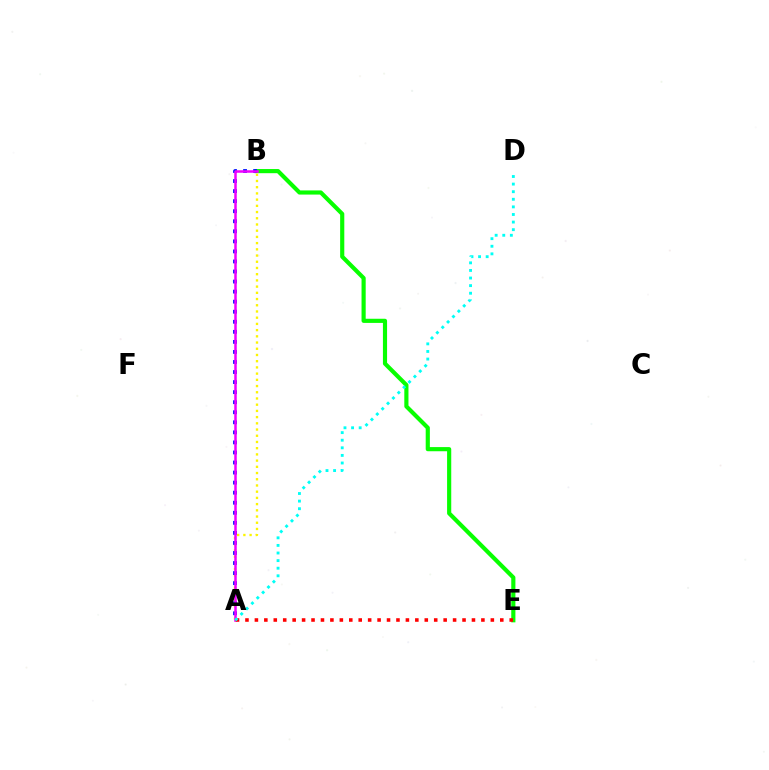{('B', 'E'): [{'color': '#08ff00', 'line_style': 'solid', 'thickness': 2.99}], ('A', 'B'): [{'color': '#fcf500', 'line_style': 'dotted', 'thickness': 1.69}, {'color': '#0010ff', 'line_style': 'dotted', 'thickness': 2.73}, {'color': '#ee00ff', 'line_style': 'solid', 'thickness': 1.81}], ('A', 'E'): [{'color': '#ff0000', 'line_style': 'dotted', 'thickness': 2.56}], ('A', 'D'): [{'color': '#00fff6', 'line_style': 'dotted', 'thickness': 2.06}]}